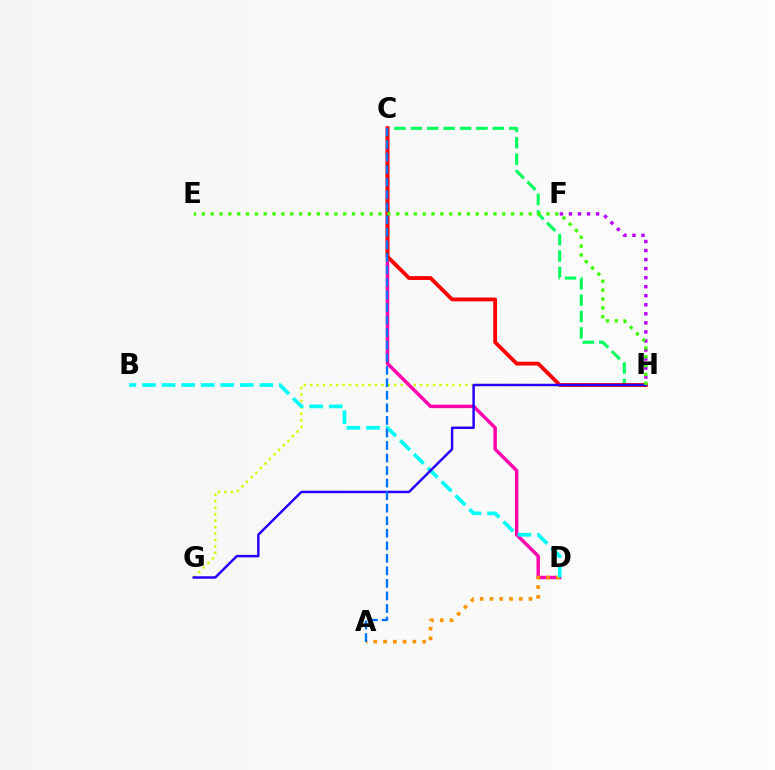{('G', 'H'): [{'color': '#d1ff00', 'line_style': 'dotted', 'thickness': 1.76}, {'color': '#2500ff', 'line_style': 'solid', 'thickness': 1.78}], ('C', 'D'): [{'color': '#ff00ac', 'line_style': 'solid', 'thickness': 2.49}], ('C', 'H'): [{'color': '#00ff5c', 'line_style': 'dashed', 'thickness': 2.23}, {'color': '#ff0000', 'line_style': 'solid', 'thickness': 2.75}], ('A', 'D'): [{'color': '#ff9400', 'line_style': 'dotted', 'thickness': 2.65}], ('F', 'H'): [{'color': '#b900ff', 'line_style': 'dotted', 'thickness': 2.46}], ('B', 'D'): [{'color': '#00fff6', 'line_style': 'dashed', 'thickness': 2.66}], ('E', 'H'): [{'color': '#3dff00', 'line_style': 'dotted', 'thickness': 2.4}], ('A', 'C'): [{'color': '#0074ff', 'line_style': 'dashed', 'thickness': 1.7}]}